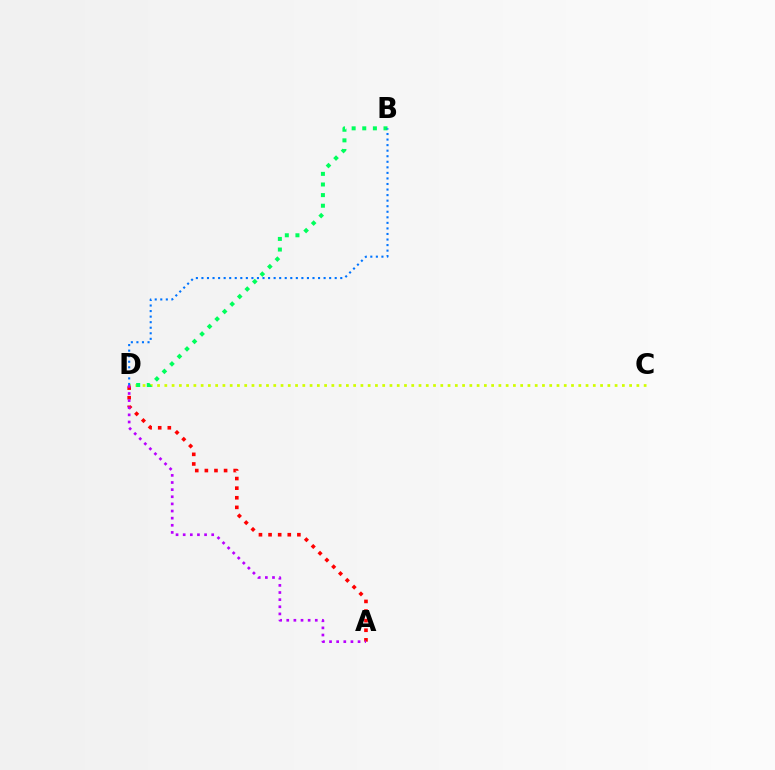{('C', 'D'): [{'color': '#d1ff00', 'line_style': 'dotted', 'thickness': 1.97}], ('A', 'D'): [{'color': '#ff0000', 'line_style': 'dotted', 'thickness': 2.61}, {'color': '#b900ff', 'line_style': 'dotted', 'thickness': 1.94}], ('B', 'D'): [{'color': '#00ff5c', 'line_style': 'dotted', 'thickness': 2.88}, {'color': '#0074ff', 'line_style': 'dotted', 'thickness': 1.51}]}